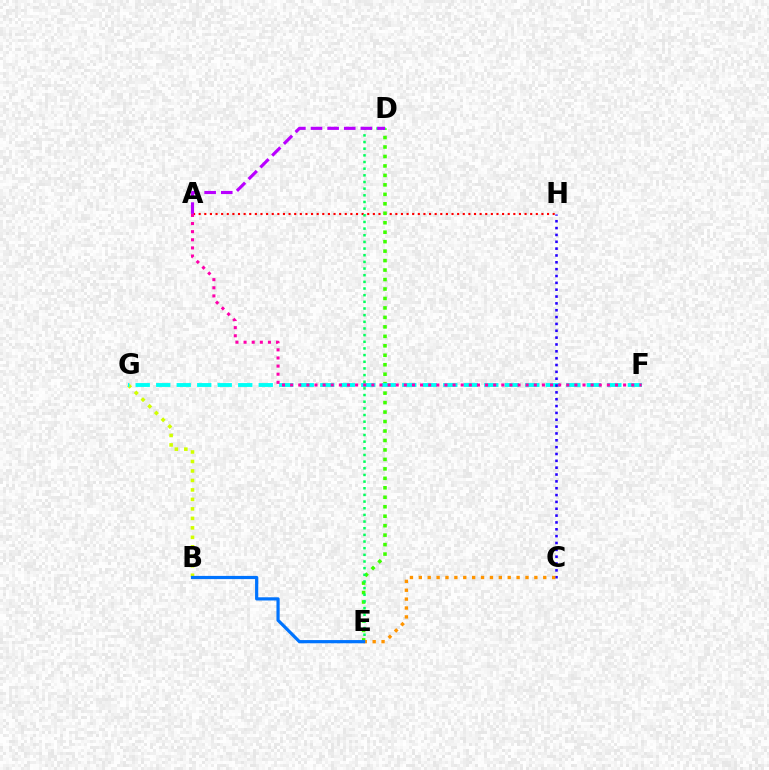{('A', 'H'): [{'color': '#ff0000', 'line_style': 'dotted', 'thickness': 1.53}], ('B', 'G'): [{'color': '#d1ff00', 'line_style': 'dotted', 'thickness': 2.58}], ('D', 'E'): [{'color': '#3dff00', 'line_style': 'dotted', 'thickness': 2.57}, {'color': '#00ff5c', 'line_style': 'dotted', 'thickness': 1.81}], ('F', 'G'): [{'color': '#00fff6', 'line_style': 'dashed', 'thickness': 2.79}], ('C', 'H'): [{'color': '#2500ff', 'line_style': 'dotted', 'thickness': 1.86}], ('A', 'D'): [{'color': '#b900ff', 'line_style': 'dashed', 'thickness': 2.26}], ('A', 'F'): [{'color': '#ff00ac', 'line_style': 'dotted', 'thickness': 2.21}], ('C', 'E'): [{'color': '#ff9400', 'line_style': 'dotted', 'thickness': 2.42}], ('B', 'E'): [{'color': '#0074ff', 'line_style': 'solid', 'thickness': 2.3}]}